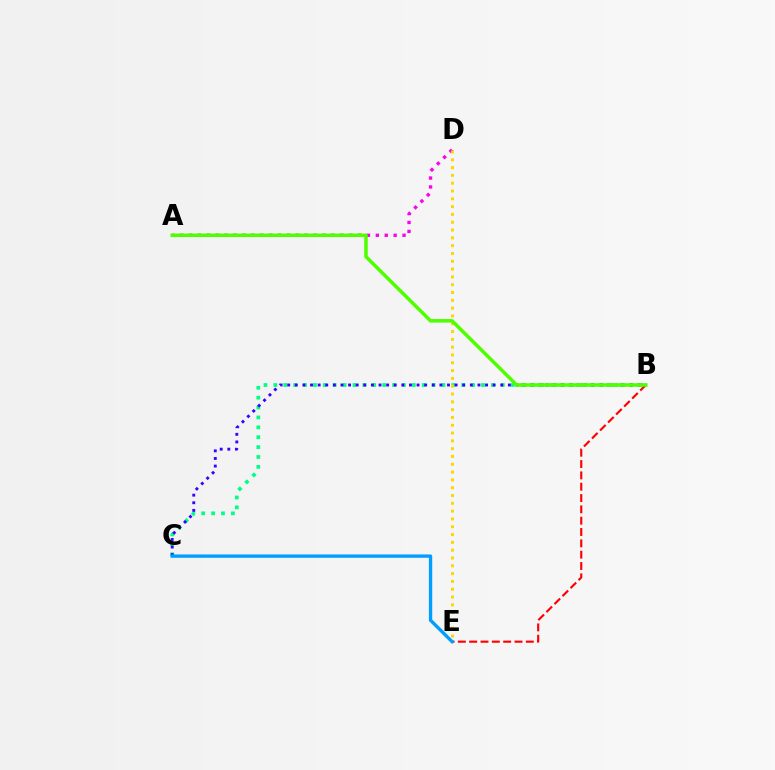{('A', 'D'): [{'color': '#ff00ed', 'line_style': 'dotted', 'thickness': 2.42}], ('B', 'C'): [{'color': '#00ff86', 'line_style': 'dotted', 'thickness': 2.69}, {'color': '#3700ff', 'line_style': 'dotted', 'thickness': 2.07}], ('D', 'E'): [{'color': '#ffd500', 'line_style': 'dotted', 'thickness': 2.12}], ('B', 'E'): [{'color': '#ff0000', 'line_style': 'dashed', 'thickness': 1.54}], ('A', 'B'): [{'color': '#4fff00', 'line_style': 'solid', 'thickness': 2.53}], ('C', 'E'): [{'color': '#009eff', 'line_style': 'solid', 'thickness': 2.41}]}